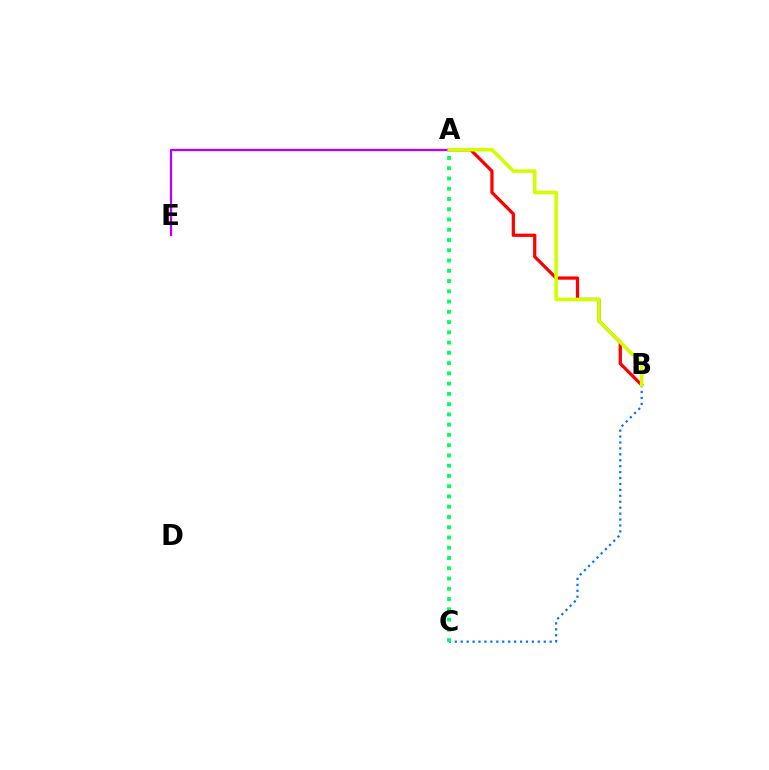{('A', 'B'): [{'color': '#ff0000', 'line_style': 'solid', 'thickness': 2.34}, {'color': '#d1ff00', 'line_style': 'solid', 'thickness': 2.57}], ('B', 'C'): [{'color': '#0074ff', 'line_style': 'dotted', 'thickness': 1.61}], ('A', 'E'): [{'color': '#b900ff', 'line_style': 'solid', 'thickness': 1.64}], ('A', 'C'): [{'color': '#00ff5c', 'line_style': 'dotted', 'thickness': 2.79}]}